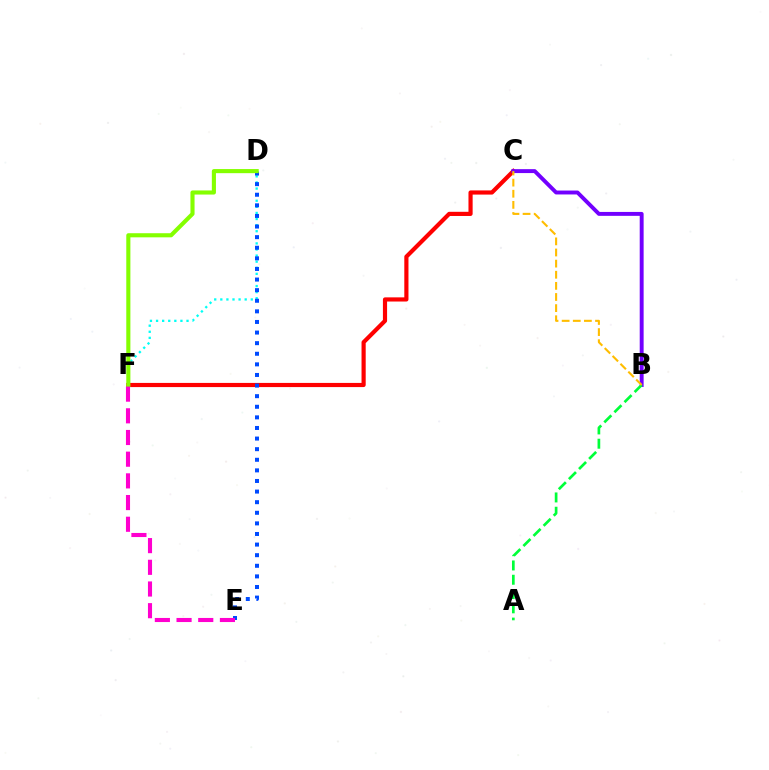{('C', 'F'): [{'color': '#ff0000', 'line_style': 'solid', 'thickness': 3.0}], ('D', 'F'): [{'color': '#00fff6', 'line_style': 'dotted', 'thickness': 1.66}, {'color': '#84ff00', 'line_style': 'solid', 'thickness': 2.96}], ('D', 'E'): [{'color': '#004bff', 'line_style': 'dotted', 'thickness': 2.88}], ('B', 'C'): [{'color': '#7200ff', 'line_style': 'solid', 'thickness': 2.82}, {'color': '#ffbd00', 'line_style': 'dashed', 'thickness': 1.51}], ('A', 'B'): [{'color': '#00ff39', 'line_style': 'dashed', 'thickness': 1.94}], ('E', 'F'): [{'color': '#ff00cf', 'line_style': 'dashed', 'thickness': 2.95}]}